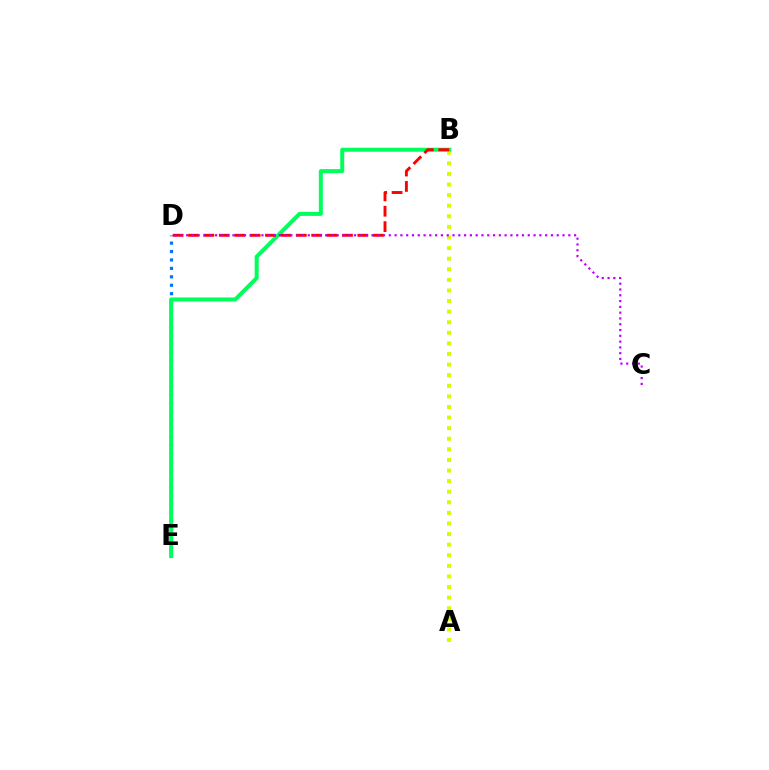{('A', 'B'): [{'color': '#d1ff00', 'line_style': 'dotted', 'thickness': 2.88}], ('D', 'E'): [{'color': '#0074ff', 'line_style': 'dotted', 'thickness': 2.29}], ('B', 'E'): [{'color': '#00ff5c', 'line_style': 'solid', 'thickness': 2.88}], ('B', 'D'): [{'color': '#ff0000', 'line_style': 'dashed', 'thickness': 2.09}], ('C', 'D'): [{'color': '#b900ff', 'line_style': 'dotted', 'thickness': 1.57}]}